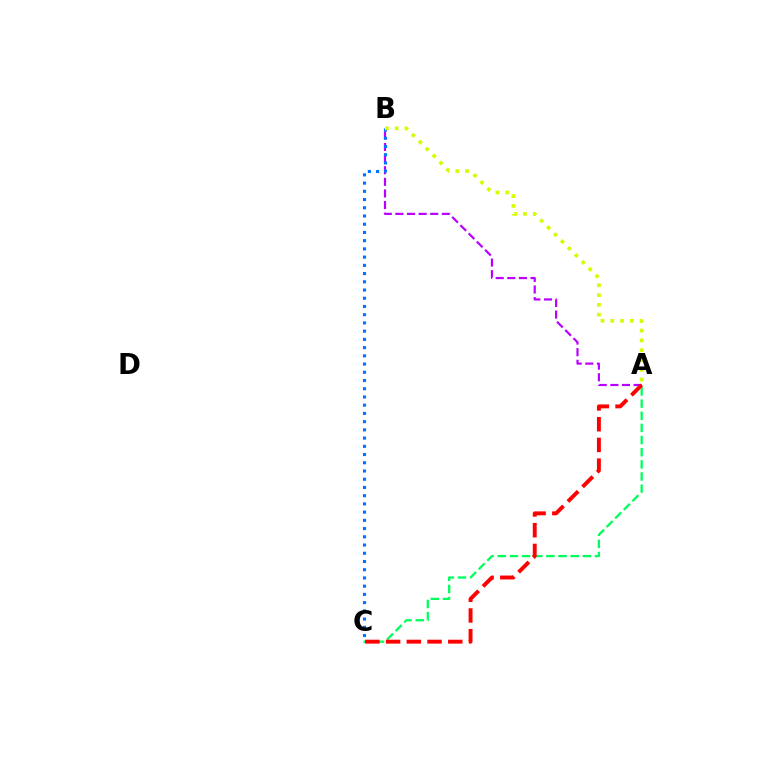{('A', 'B'): [{'color': '#b900ff', 'line_style': 'dashed', 'thickness': 1.58}, {'color': '#d1ff00', 'line_style': 'dotted', 'thickness': 2.66}], ('B', 'C'): [{'color': '#0074ff', 'line_style': 'dotted', 'thickness': 2.24}], ('A', 'C'): [{'color': '#00ff5c', 'line_style': 'dashed', 'thickness': 1.65}, {'color': '#ff0000', 'line_style': 'dashed', 'thickness': 2.82}]}